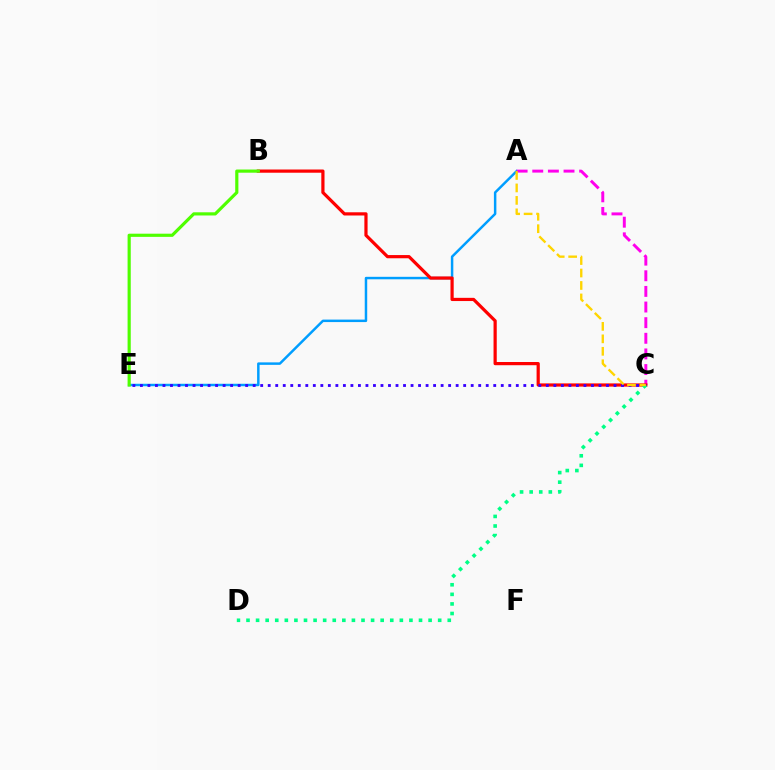{('A', 'E'): [{'color': '#009eff', 'line_style': 'solid', 'thickness': 1.78}], ('A', 'C'): [{'color': '#ff00ed', 'line_style': 'dashed', 'thickness': 2.12}, {'color': '#ffd500', 'line_style': 'dashed', 'thickness': 1.69}], ('B', 'C'): [{'color': '#ff0000', 'line_style': 'solid', 'thickness': 2.31}], ('C', 'E'): [{'color': '#3700ff', 'line_style': 'dotted', 'thickness': 2.04}], ('B', 'E'): [{'color': '#4fff00', 'line_style': 'solid', 'thickness': 2.28}], ('C', 'D'): [{'color': '#00ff86', 'line_style': 'dotted', 'thickness': 2.6}]}